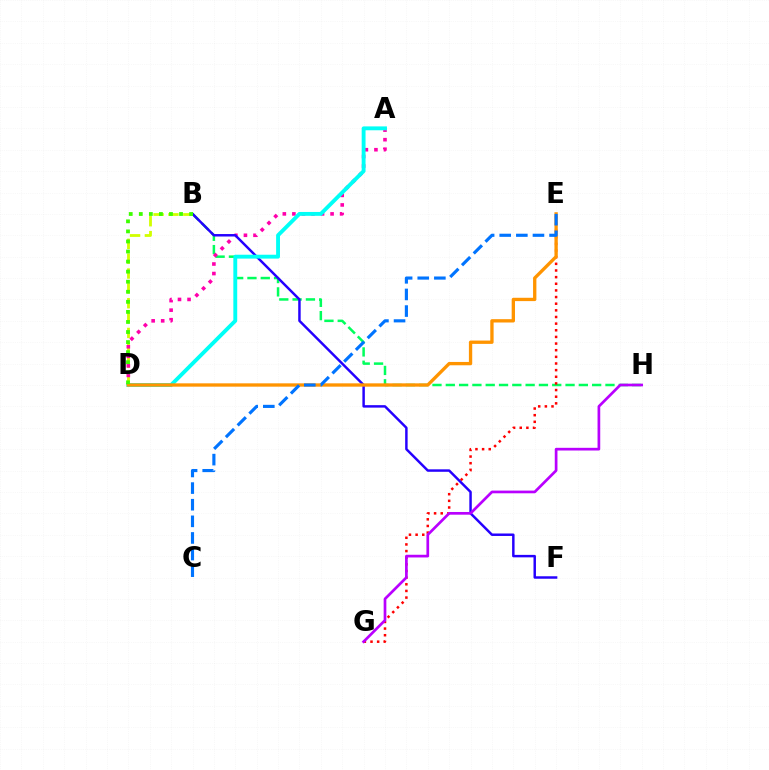{('B', 'D'): [{'color': '#d1ff00', 'line_style': 'dashed', 'thickness': 2.02}, {'color': '#3dff00', 'line_style': 'dotted', 'thickness': 2.73}], ('B', 'H'): [{'color': '#00ff5c', 'line_style': 'dashed', 'thickness': 1.81}], ('E', 'G'): [{'color': '#ff0000', 'line_style': 'dotted', 'thickness': 1.81}], ('A', 'D'): [{'color': '#ff00ac', 'line_style': 'dotted', 'thickness': 2.59}, {'color': '#00fff6', 'line_style': 'solid', 'thickness': 2.79}], ('B', 'F'): [{'color': '#2500ff', 'line_style': 'solid', 'thickness': 1.78}], ('G', 'H'): [{'color': '#b900ff', 'line_style': 'solid', 'thickness': 1.94}], ('D', 'E'): [{'color': '#ff9400', 'line_style': 'solid', 'thickness': 2.39}], ('C', 'E'): [{'color': '#0074ff', 'line_style': 'dashed', 'thickness': 2.26}]}